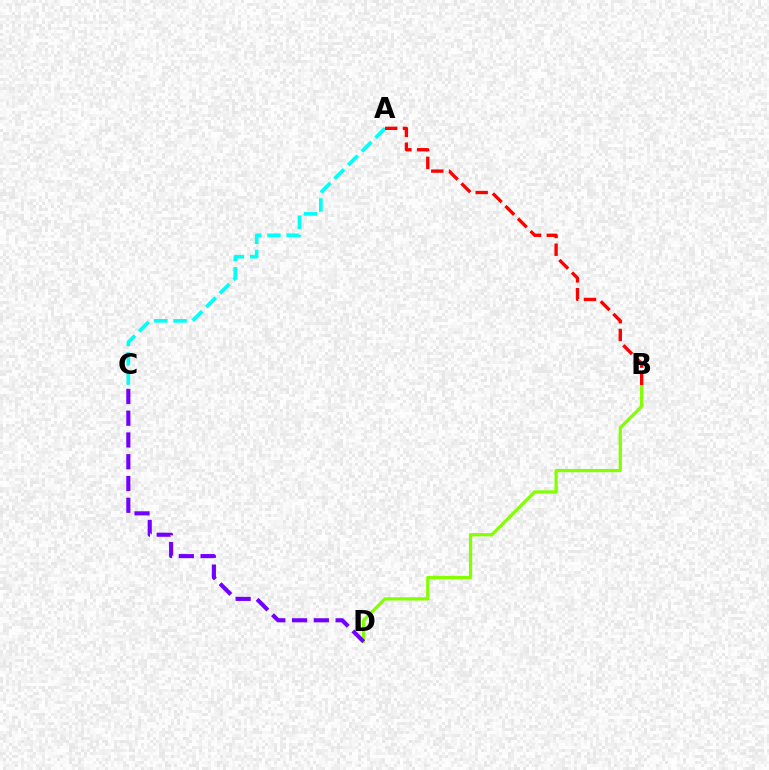{('B', 'D'): [{'color': '#84ff00', 'line_style': 'solid', 'thickness': 2.34}], ('A', 'C'): [{'color': '#00fff6', 'line_style': 'dashed', 'thickness': 2.62}], ('C', 'D'): [{'color': '#7200ff', 'line_style': 'dashed', 'thickness': 2.96}], ('A', 'B'): [{'color': '#ff0000', 'line_style': 'dashed', 'thickness': 2.41}]}